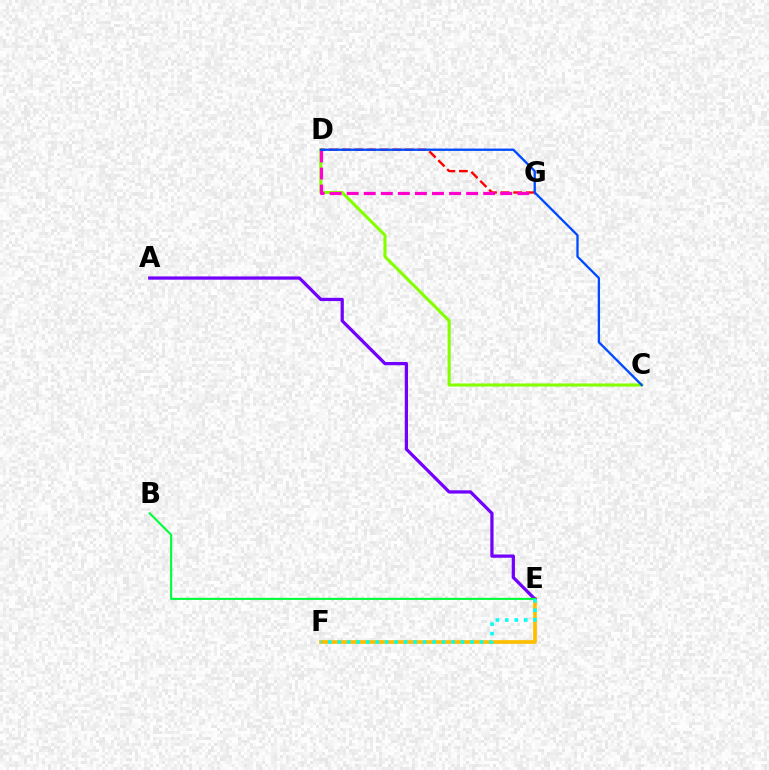{('C', 'D'): [{'color': '#84ff00', 'line_style': 'solid', 'thickness': 2.23}, {'color': '#004bff', 'line_style': 'solid', 'thickness': 1.66}], ('D', 'G'): [{'color': '#ff0000', 'line_style': 'dashed', 'thickness': 1.71}, {'color': '#ff00cf', 'line_style': 'dashed', 'thickness': 2.32}], ('E', 'F'): [{'color': '#ffbd00', 'line_style': 'solid', 'thickness': 2.66}, {'color': '#00fff6', 'line_style': 'dotted', 'thickness': 2.57}], ('A', 'E'): [{'color': '#7200ff', 'line_style': 'solid', 'thickness': 2.34}], ('B', 'E'): [{'color': '#00ff39', 'line_style': 'solid', 'thickness': 1.52}]}